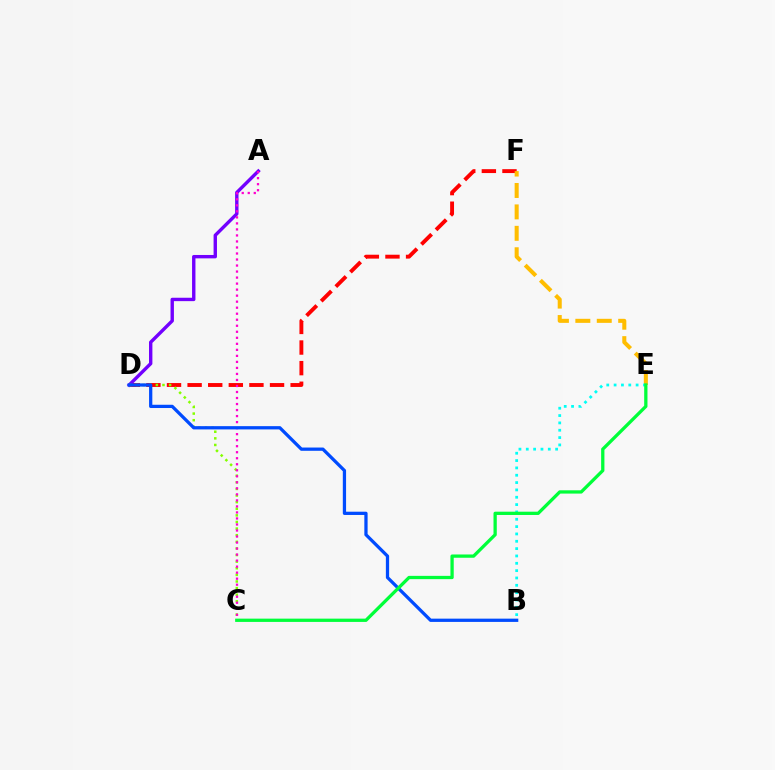{('D', 'F'): [{'color': '#ff0000', 'line_style': 'dashed', 'thickness': 2.8}], ('A', 'D'): [{'color': '#7200ff', 'line_style': 'solid', 'thickness': 2.44}], ('C', 'D'): [{'color': '#84ff00', 'line_style': 'dotted', 'thickness': 1.8}], ('A', 'C'): [{'color': '#ff00cf', 'line_style': 'dotted', 'thickness': 1.64}], ('E', 'F'): [{'color': '#ffbd00', 'line_style': 'dashed', 'thickness': 2.91}], ('B', 'E'): [{'color': '#00fff6', 'line_style': 'dotted', 'thickness': 1.99}], ('B', 'D'): [{'color': '#004bff', 'line_style': 'solid', 'thickness': 2.35}], ('C', 'E'): [{'color': '#00ff39', 'line_style': 'solid', 'thickness': 2.36}]}